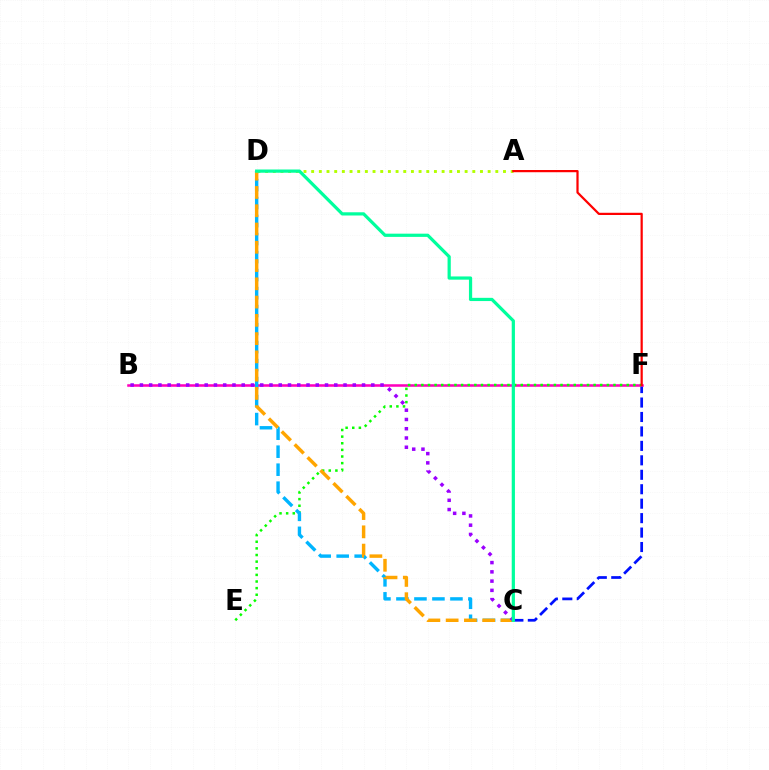{('A', 'D'): [{'color': '#b3ff00', 'line_style': 'dotted', 'thickness': 2.08}], ('C', 'F'): [{'color': '#0010ff', 'line_style': 'dashed', 'thickness': 1.96}], ('B', 'F'): [{'color': '#ff00bd', 'line_style': 'solid', 'thickness': 1.83}], ('E', 'F'): [{'color': '#08ff00', 'line_style': 'dotted', 'thickness': 1.8}], ('C', 'D'): [{'color': '#00b5ff', 'line_style': 'dashed', 'thickness': 2.45}, {'color': '#ffa500', 'line_style': 'dashed', 'thickness': 2.48}, {'color': '#00ff9d', 'line_style': 'solid', 'thickness': 2.32}], ('A', 'F'): [{'color': '#ff0000', 'line_style': 'solid', 'thickness': 1.6}], ('B', 'C'): [{'color': '#9b00ff', 'line_style': 'dotted', 'thickness': 2.51}]}